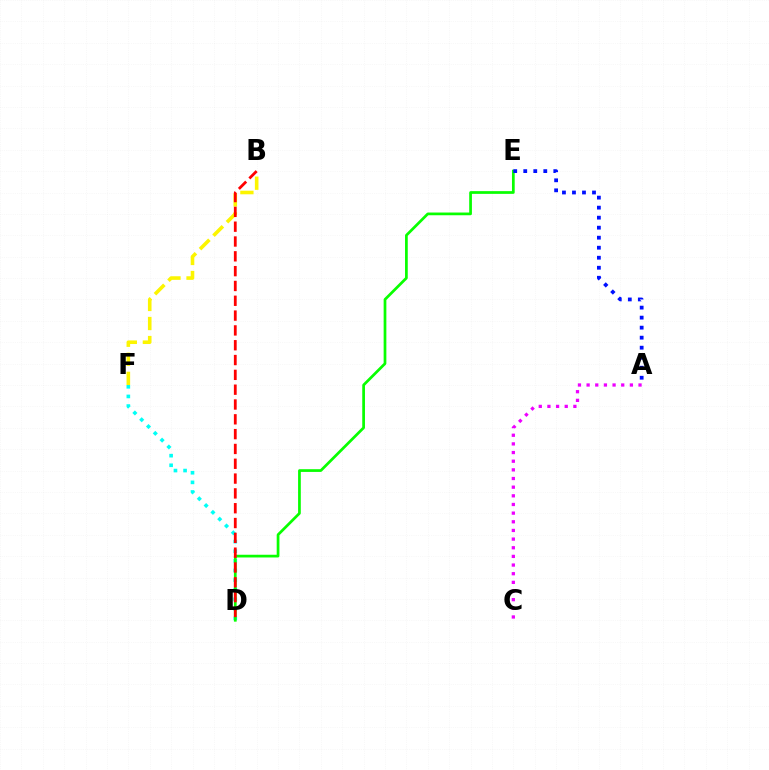{('A', 'C'): [{'color': '#ee00ff', 'line_style': 'dotted', 'thickness': 2.35}], ('B', 'F'): [{'color': '#fcf500', 'line_style': 'dashed', 'thickness': 2.59}], ('D', 'F'): [{'color': '#00fff6', 'line_style': 'dotted', 'thickness': 2.61}], ('D', 'E'): [{'color': '#08ff00', 'line_style': 'solid', 'thickness': 1.96}], ('B', 'D'): [{'color': '#ff0000', 'line_style': 'dashed', 'thickness': 2.01}], ('A', 'E'): [{'color': '#0010ff', 'line_style': 'dotted', 'thickness': 2.72}]}